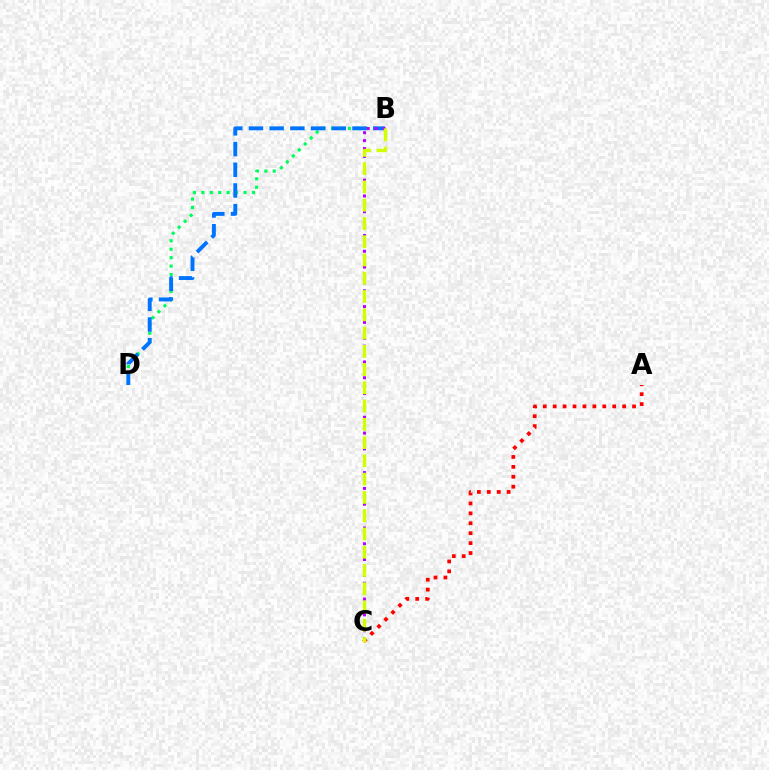{('B', 'D'): [{'color': '#00ff5c', 'line_style': 'dotted', 'thickness': 2.29}, {'color': '#0074ff', 'line_style': 'dashed', 'thickness': 2.81}], ('A', 'C'): [{'color': '#ff0000', 'line_style': 'dotted', 'thickness': 2.7}], ('B', 'C'): [{'color': '#b900ff', 'line_style': 'dotted', 'thickness': 2.15}, {'color': '#d1ff00', 'line_style': 'dashed', 'thickness': 2.48}]}